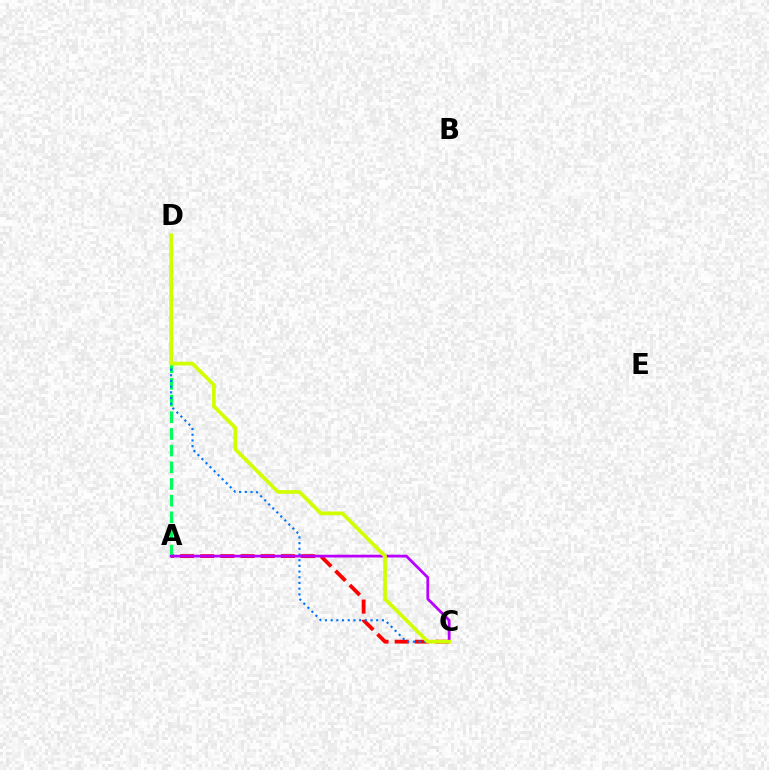{('A', 'C'): [{'color': '#ff0000', 'line_style': 'dashed', 'thickness': 2.75}, {'color': '#b900ff', 'line_style': 'solid', 'thickness': 2.0}], ('A', 'D'): [{'color': '#00ff5c', 'line_style': 'dashed', 'thickness': 2.27}], ('C', 'D'): [{'color': '#0074ff', 'line_style': 'dotted', 'thickness': 1.55}, {'color': '#d1ff00', 'line_style': 'solid', 'thickness': 2.66}]}